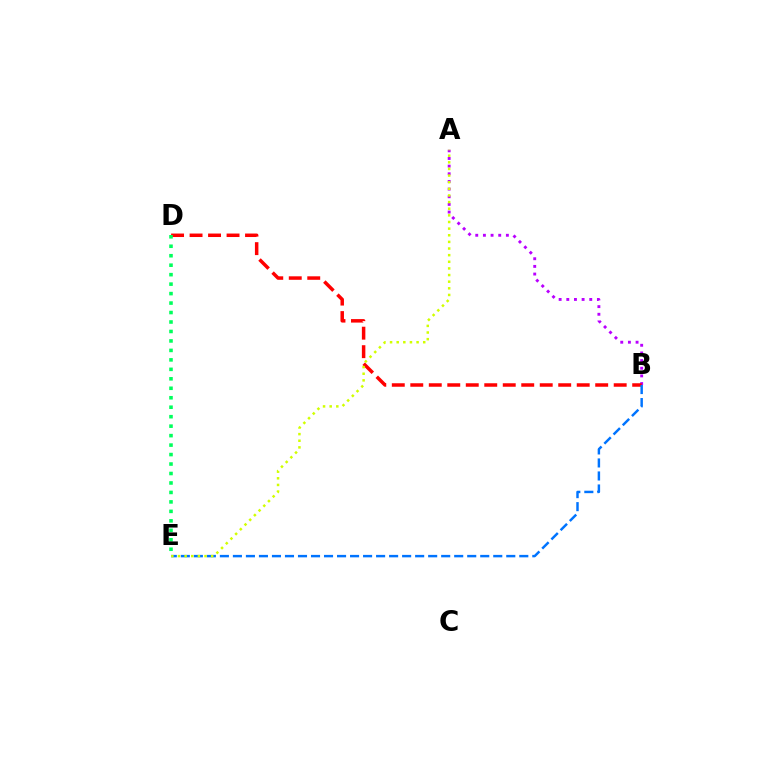{('A', 'B'): [{'color': '#b900ff', 'line_style': 'dotted', 'thickness': 2.08}], ('B', 'D'): [{'color': '#ff0000', 'line_style': 'dashed', 'thickness': 2.51}], ('B', 'E'): [{'color': '#0074ff', 'line_style': 'dashed', 'thickness': 1.77}], ('D', 'E'): [{'color': '#00ff5c', 'line_style': 'dotted', 'thickness': 2.57}], ('A', 'E'): [{'color': '#d1ff00', 'line_style': 'dotted', 'thickness': 1.8}]}